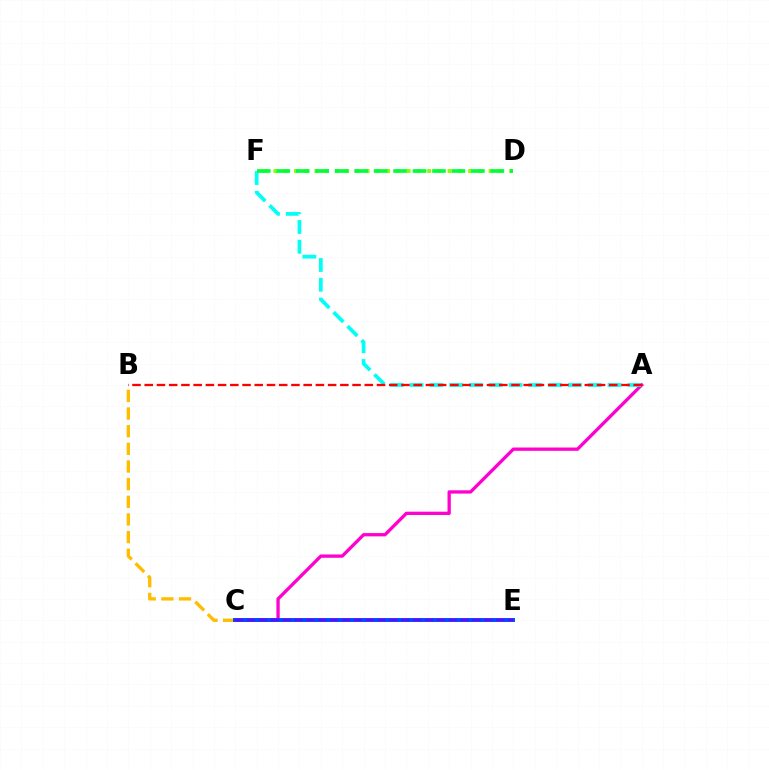{('A', 'C'): [{'color': '#ff00cf', 'line_style': 'solid', 'thickness': 2.38}], ('A', 'F'): [{'color': '#00fff6', 'line_style': 'dashed', 'thickness': 2.69}], ('D', 'F'): [{'color': '#84ff00', 'line_style': 'dotted', 'thickness': 2.78}, {'color': '#00ff39', 'line_style': 'dashed', 'thickness': 2.64}], ('B', 'C'): [{'color': '#ffbd00', 'line_style': 'dashed', 'thickness': 2.4}], ('A', 'B'): [{'color': '#ff0000', 'line_style': 'dashed', 'thickness': 1.66}], ('C', 'E'): [{'color': '#004bff', 'line_style': 'solid', 'thickness': 2.84}, {'color': '#7200ff', 'line_style': 'dashed', 'thickness': 1.61}]}